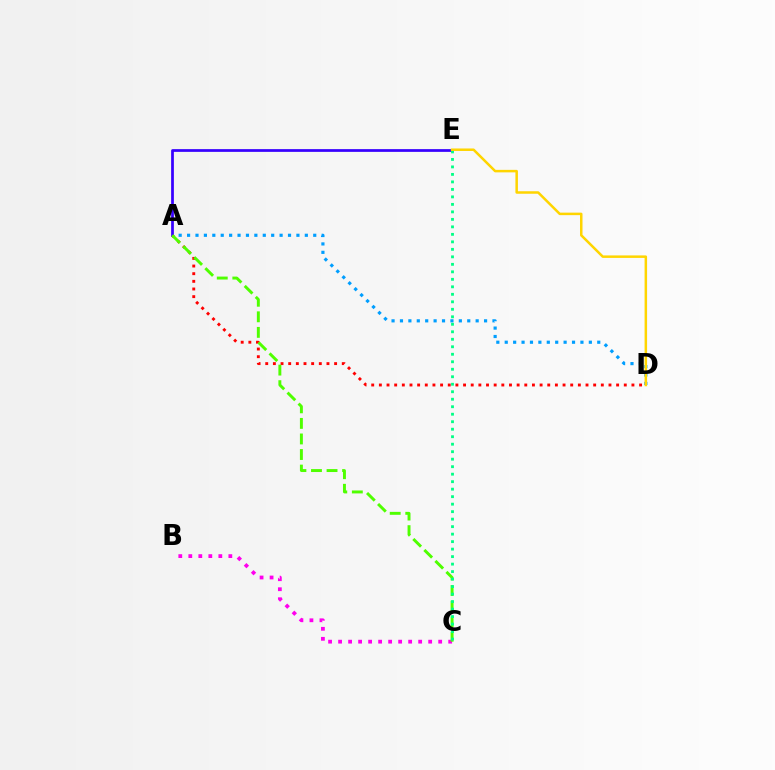{('A', 'D'): [{'color': '#ff0000', 'line_style': 'dotted', 'thickness': 2.08}, {'color': '#009eff', 'line_style': 'dotted', 'thickness': 2.29}], ('B', 'C'): [{'color': '#ff00ed', 'line_style': 'dotted', 'thickness': 2.72}], ('A', 'E'): [{'color': '#3700ff', 'line_style': 'solid', 'thickness': 1.97}], ('A', 'C'): [{'color': '#4fff00', 'line_style': 'dashed', 'thickness': 2.11}], ('C', 'E'): [{'color': '#00ff86', 'line_style': 'dotted', 'thickness': 2.04}], ('D', 'E'): [{'color': '#ffd500', 'line_style': 'solid', 'thickness': 1.8}]}